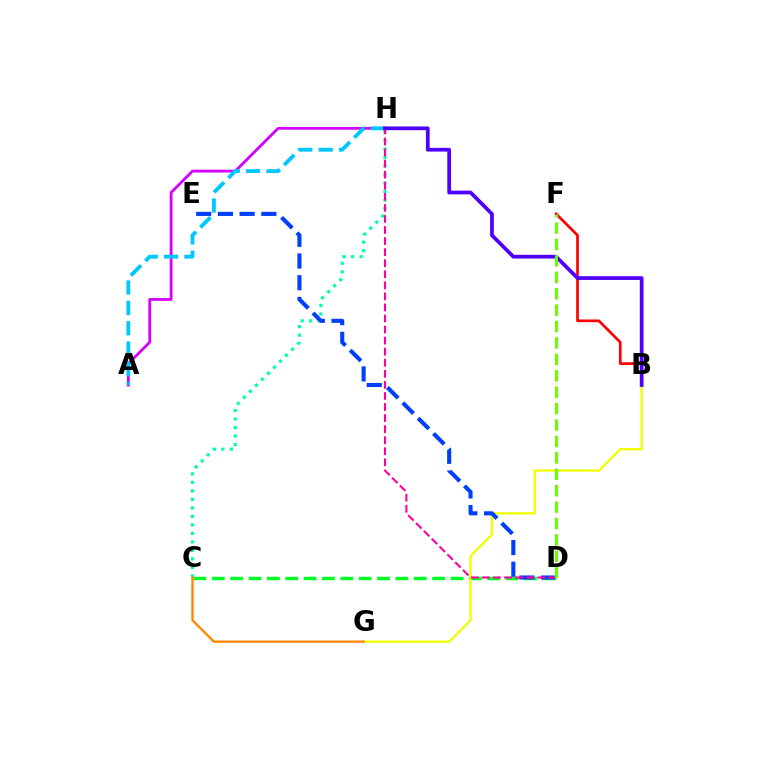{('C', 'D'): [{'color': '#00ff27', 'line_style': 'dashed', 'thickness': 2.49}], ('B', 'G'): [{'color': '#eeff00', 'line_style': 'solid', 'thickness': 1.66}], ('A', 'H'): [{'color': '#d600ff', 'line_style': 'solid', 'thickness': 2.01}, {'color': '#00c7ff', 'line_style': 'dashed', 'thickness': 2.77}], ('C', 'H'): [{'color': '#00ffaf', 'line_style': 'dotted', 'thickness': 2.31}], ('C', 'G'): [{'color': '#ff8800', 'line_style': 'solid', 'thickness': 1.69}], ('D', 'E'): [{'color': '#003fff', 'line_style': 'dashed', 'thickness': 2.95}], ('B', 'F'): [{'color': '#ff0000', 'line_style': 'solid', 'thickness': 1.94}], ('D', 'H'): [{'color': '#ff00a0', 'line_style': 'dashed', 'thickness': 1.5}], ('B', 'H'): [{'color': '#4f00ff', 'line_style': 'solid', 'thickness': 2.69}], ('D', 'F'): [{'color': '#66ff00', 'line_style': 'dashed', 'thickness': 2.23}]}